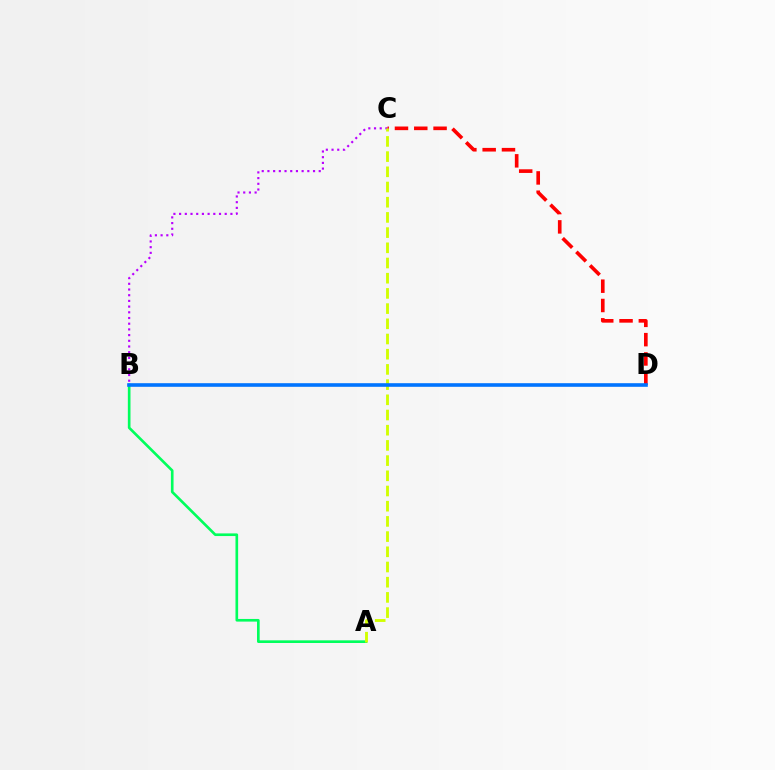{('B', 'C'): [{'color': '#b900ff', 'line_style': 'dotted', 'thickness': 1.55}], ('C', 'D'): [{'color': '#ff0000', 'line_style': 'dashed', 'thickness': 2.62}], ('A', 'B'): [{'color': '#00ff5c', 'line_style': 'solid', 'thickness': 1.91}], ('A', 'C'): [{'color': '#d1ff00', 'line_style': 'dashed', 'thickness': 2.06}], ('B', 'D'): [{'color': '#0074ff', 'line_style': 'solid', 'thickness': 2.6}]}